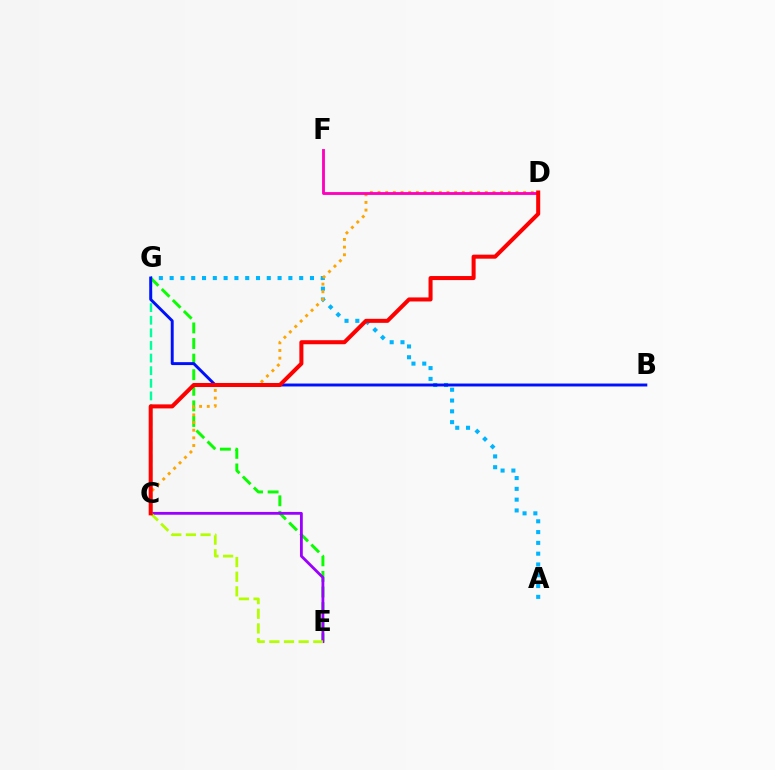{('E', 'G'): [{'color': '#08ff00', 'line_style': 'dashed', 'thickness': 2.12}], ('C', 'E'): [{'color': '#9b00ff', 'line_style': 'solid', 'thickness': 2.02}, {'color': '#b3ff00', 'line_style': 'dashed', 'thickness': 1.99}], ('A', 'G'): [{'color': '#00b5ff', 'line_style': 'dotted', 'thickness': 2.93}], ('C', 'D'): [{'color': '#ffa500', 'line_style': 'dotted', 'thickness': 2.08}, {'color': '#ff0000', 'line_style': 'solid', 'thickness': 2.9}], ('C', 'G'): [{'color': '#00ff9d', 'line_style': 'dashed', 'thickness': 1.71}], ('D', 'F'): [{'color': '#ff00bd', 'line_style': 'solid', 'thickness': 2.05}], ('B', 'G'): [{'color': '#0010ff', 'line_style': 'solid', 'thickness': 2.11}]}